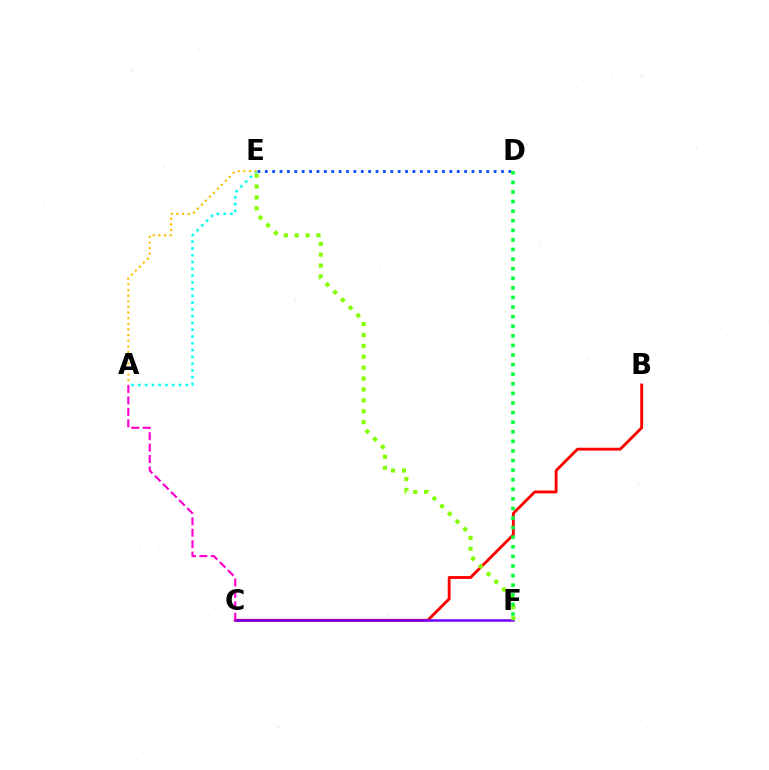{('D', 'E'): [{'color': '#004bff', 'line_style': 'dotted', 'thickness': 2.01}], ('B', 'C'): [{'color': '#ff0000', 'line_style': 'solid', 'thickness': 2.06}], ('A', 'E'): [{'color': '#00fff6', 'line_style': 'dotted', 'thickness': 1.84}, {'color': '#ffbd00', 'line_style': 'dotted', 'thickness': 1.53}], ('C', 'F'): [{'color': '#7200ff', 'line_style': 'solid', 'thickness': 1.81}], ('E', 'F'): [{'color': '#84ff00', 'line_style': 'dotted', 'thickness': 2.96}], ('D', 'F'): [{'color': '#00ff39', 'line_style': 'dotted', 'thickness': 2.61}], ('A', 'C'): [{'color': '#ff00cf', 'line_style': 'dashed', 'thickness': 1.55}]}